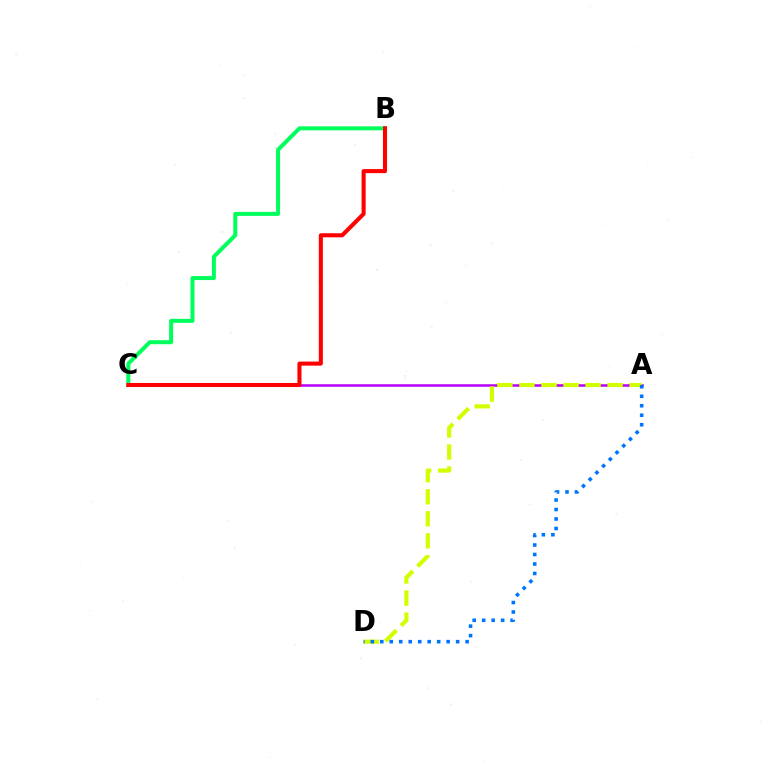{('B', 'C'): [{'color': '#00ff5c', 'line_style': 'solid', 'thickness': 2.87}, {'color': '#ff0000', 'line_style': 'solid', 'thickness': 2.92}], ('A', 'C'): [{'color': '#b900ff', 'line_style': 'solid', 'thickness': 1.83}], ('A', 'D'): [{'color': '#d1ff00', 'line_style': 'dashed', 'thickness': 2.99}, {'color': '#0074ff', 'line_style': 'dotted', 'thickness': 2.58}]}